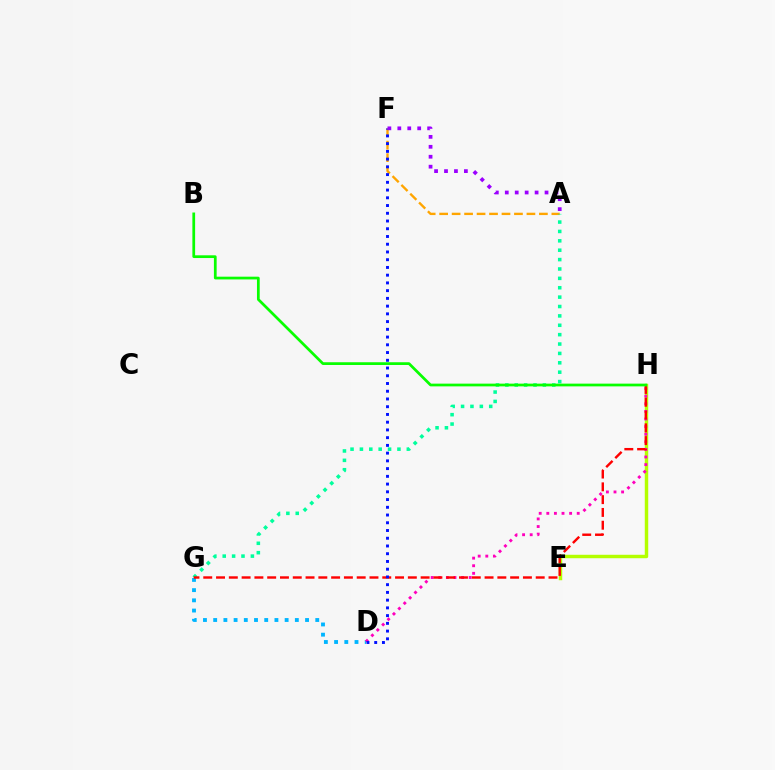{('A', 'F'): [{'color': '#ffa500', 'line_style': 'dashed', 'thickness': 1.69}, {'color': '#9b00ff', 'line_style': 'dotted', 'thickness': 2.7}], ('D', 'G'): [{'color': '#00b5ff', 'line_style': 'dotted', 'thickness': 2.77}], ('A', 'G'): [{'color': '#00ff9d', 'line_style': 'dotted', 'thickness': 2.55}], ('E', 'H'): [{'color': '#b3ff00', 'line_style': 'solid', 'thickness': 2.48}], ('D', 'H'): [{'color': '#ff00bd', 'line_style': 'dotted', 'thickness': 2.07}], ('G', 'H'): [{'color': '#ff0000', 'line_style': 'dashed', 'thickness': 1.74}], ('B', 'H'): [{'color': '#08ff00', 'line_style': 'solid', 'thickness': 1.97}], ('D', 'F'): [{'color': '#0010ff', 'line_style': 'dotted', 'thickness': 2.1}]}